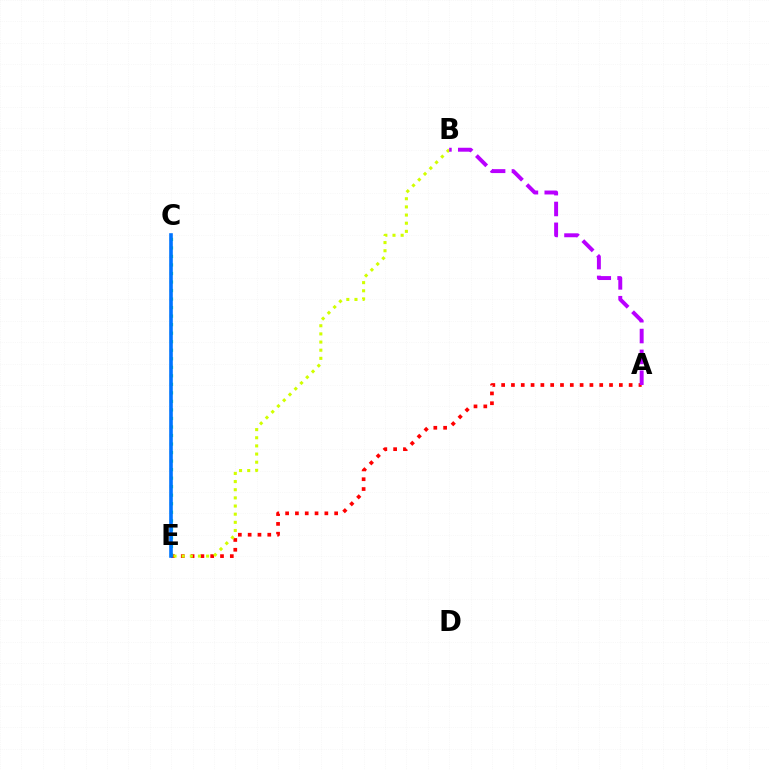{('A', 'E'): [{'color': '#ff0000', 'line_style': 'dotted', 'thickness': 2.66}], ('C', 'E'): [{'color': '#00ff5c', 'line_style': 'dotted', 'thickness': 2.32}, {'color': '#0074ff', 'line_style': 'solid', 'thickness': 2.6}], ('B', 'E'): [{'color': '#d1ff00', 'line_style': 'dotted', 'thickness': 2.21}], ('A', 'B'): [{'color': '#b900ff', 'line_style': 'dashed', 'thickness': 2.83}]}